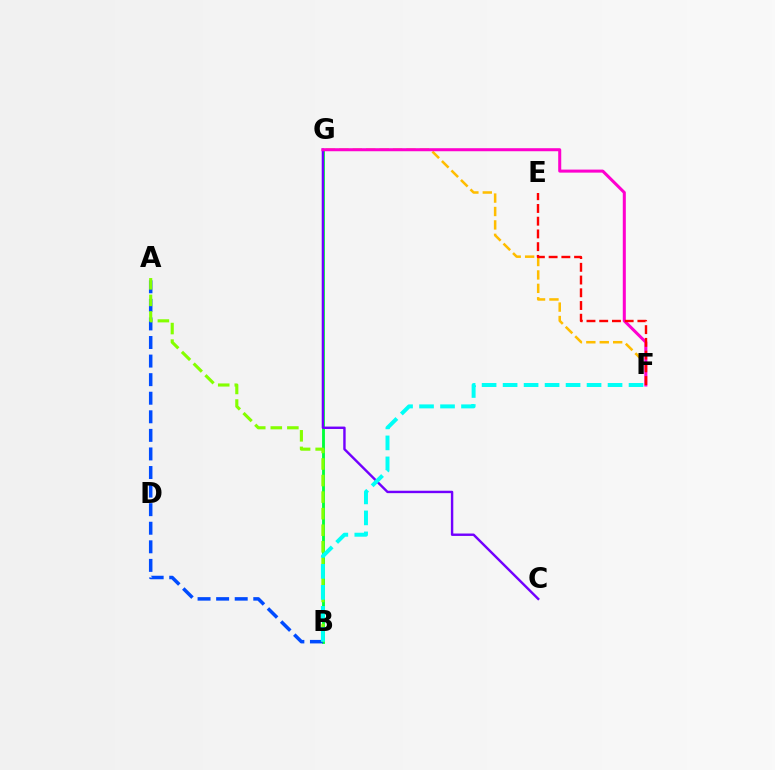{('F', 'G'): [{'color': '#ffbd00', 'line_style': 'dashed', 'thickness': 1.82}, {'color': '#ff00cf', 'line_style': 'solid', 'thickness': 2.18}], ('B', 'G'): [{'color': '#00ff39', 'line_style': 'solid', 'thickness': 2.06}], ('A', 'B'): [{'color': '#004bff', 'line_style': 'dashed', 'thickness': 2.52}, {'color': '#84ff00', 'line_style': 'dashed', 'thickness': 2.25}], ('C', 'G'): [{'color': '#7200ff', 'line_style': 'solid', 'thickness': 1.74}], ('E', 'F'): [{'color': '#ff0000', 'line_style': 'dashed', 'thickness': 1.73}], ('B', 'F'): [{'color': '#00fff6', 'line_style': 'dashed', 'thickness': 2.85}]}